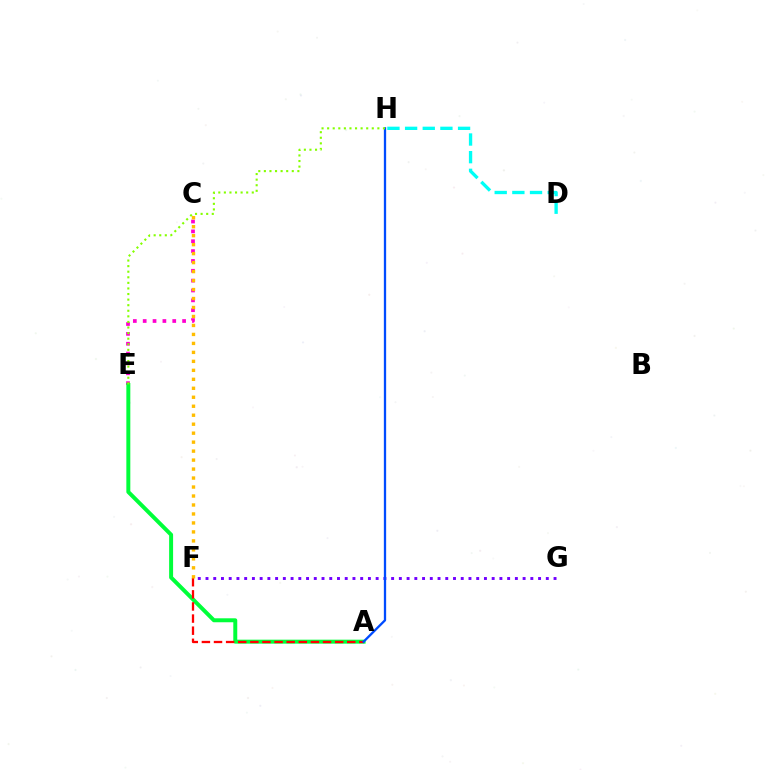{('C', 'E'): [{'color': '#ff00cf', 'line_style': 'dotted', 'thickness': 2.68}], ('A', 'E'): [{'color': '#00ff39', 'line_style': 'solid', 'thickness': 2.85}], ('A', 'F'): [{'color': '#ff0000', 'line_style': 'dashed', 'thickness': 1.65}], ('F', 'G'): [{'color': '#7200ff', 'line_style': 'dotted', 'thickness': 2.1}], ('D', 'H'): [{'color': '#00fff6', 'line_style': 'dashed', 'thickness': 2.4}], ('C', 'F'): [{'color': '#ffbd00', 'line_style': 'dotted', 'thickness': 2.44}], ('A', 'H'): [{'color': '#004bff', 'line_style': 'solid', 'thickness': 1.66}], ('E', 'H'): [{'color': '#84ff00', 'line_style': 'dotted', 'thickness': 1.52}]}